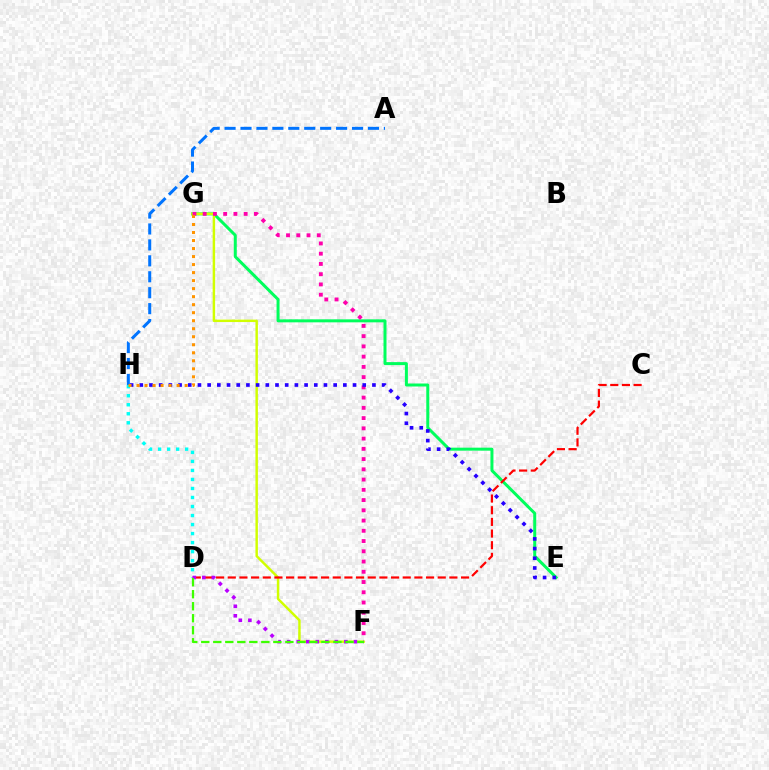{('E', 'G'): [{'color': '#00ff5c', 'line_style': 'solid', 'thickness': 2.16}], ('D', 'H'): [{'color': '#00fff6', 'line_style': 'dotted', 'thickness': 2.45}], ('F', 'G'): [{'color': '#d1ff00', 'line_style': 'solid', 'thickness': 1.77}, {'color': '#ff00ac', 'line_style': 'dotted', 'thickness': 2.78}], ('C', 'D'): [{'color': '#ff0000', 'line_style': 'dashed', 'thickness': 1.58}], ('D', 'F'): [{'color': '#b900ff', 'line_style': 'dotted', 'thickness': 2.59}, {'color': '#3dff00', 'line_style': 'dashed', 'thickness': 1.63}], ('E', 'H'): [{'color': '#2500ff', 'line_style': 'dotted', 'thickness': 2.63}], ('A', 'H'): [{'color': '#0074ff', 'line_style': 'dashed', 'thickness': 2.16}], ('G', 'H'): [{'color': '#ff9400', 'line_style': 'dotted', 'thickness': 2.18}]}